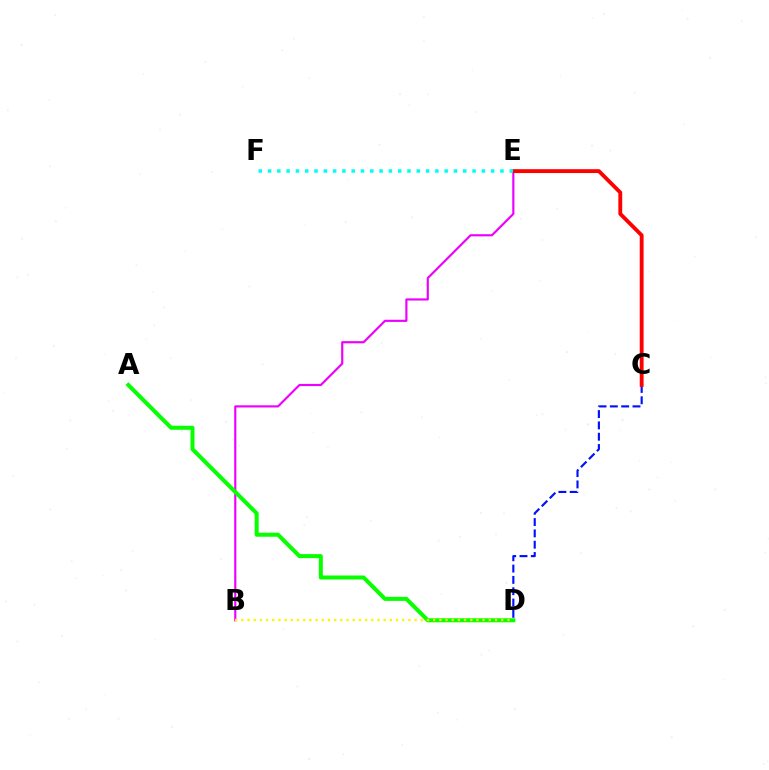{('C', 'D'): [{'color': '#0010ff', 'line_style': 'dashed', 'thickness': 1.54}], ('B', 'E'): [{'color': '#ee00ff', 'line_style': 'solid', 'thickness': 1.56}], ('A', 'D'): [{'color': '#08ff00', 'line_style': 'solid', 'thickness': 2.89}], ('C', 'E'): [{'color': '#ff0000', 'line_style': 'solid', 'thickness': 2.77}], ('E', 'F'): [{'color': '#00fff6', 'line_style': 'dotted', 'thickness': 2.53}], ('B', 'D'): [{'color': '#fcf500', 'line_style': 'dotted', 'thickness': 1.68}]}